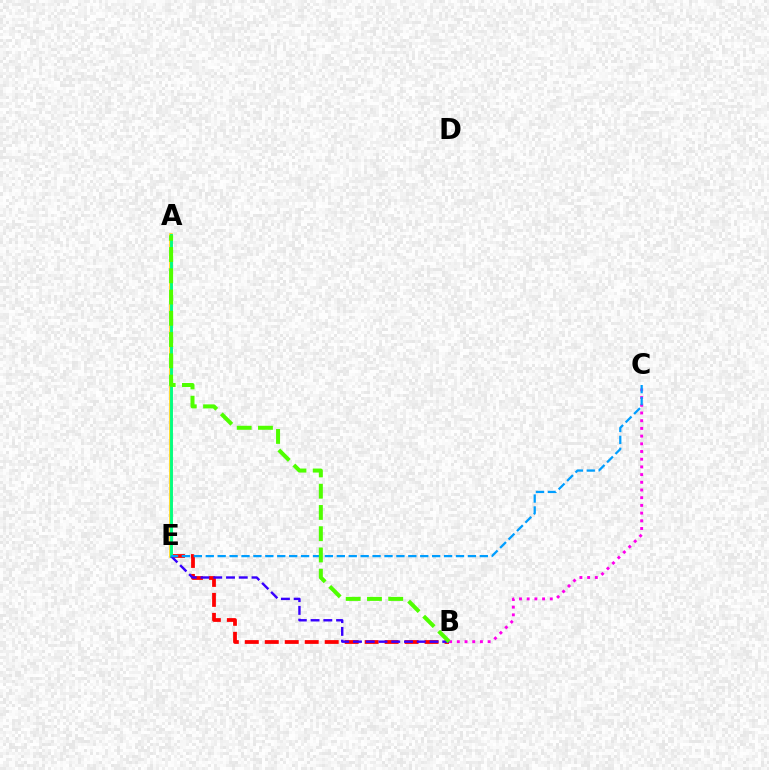{('B', 'E'): [{'color': '#ff0000', 'line_style': 'dashed', 'thickness': 2.71}, {'color': '#3700ff', 'line_style': 'dashed', 'thickness': 1.73}], ('A', 'E'): [{'color': '#ffd500', 'line_style': 'solid', 'thickness': 2.55}, {'color': '#00ff86', 'line_style': 'solid', 'thickness': 2.06}], ('B', 'C'): [{'color': '#ff00ed', 'line_style': 'dotted', 'thickness': 2.09}], ('C', 'E'): [{'color': '#009eff', 'line_style': 'dashed', 'thickness': 1.62}], ('A', 'B'): [{'color': '#4fff00', 'line_style': 'dashed', 'thickness': 2.89}]}